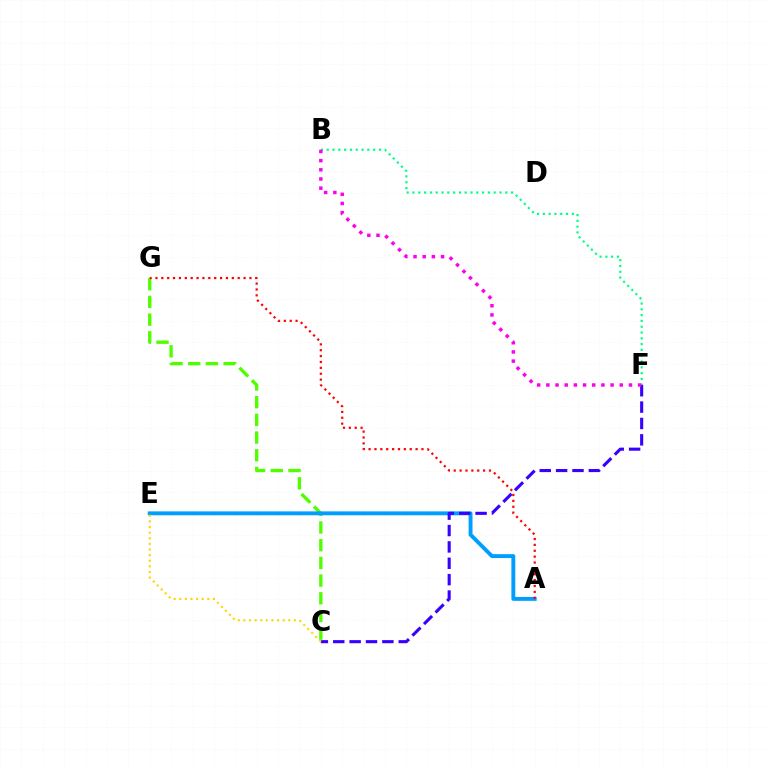{('C', 'G'): [{'color': '#4fff00', 'line_style': 'dashed', 'thickness': 2.4}], ('A', 'E'): [{'color': '#009eff', 'line_style': 'solid', 'thickness': 2.81}], ('C', 'F'): [{'color': '#3700ff', 'line_style': 'dashed', 'thickness': 2.22}], ('B', 'F'): [{'color': '#00ff86', 'line_style': 'dotted', 'thickness': 1.58}, {'color': '#ff00ed', 'line_style': 'dotted', 'thickness': 2.49}], ('A', 'G'): [{'color': '#ff0000', 'line_style': 'dotted', 'thickness': 1.6}], ('C', 'E'): [{'color': '#ffd500', 'line_style': 'dotted', 'thickness': 1.53}]}